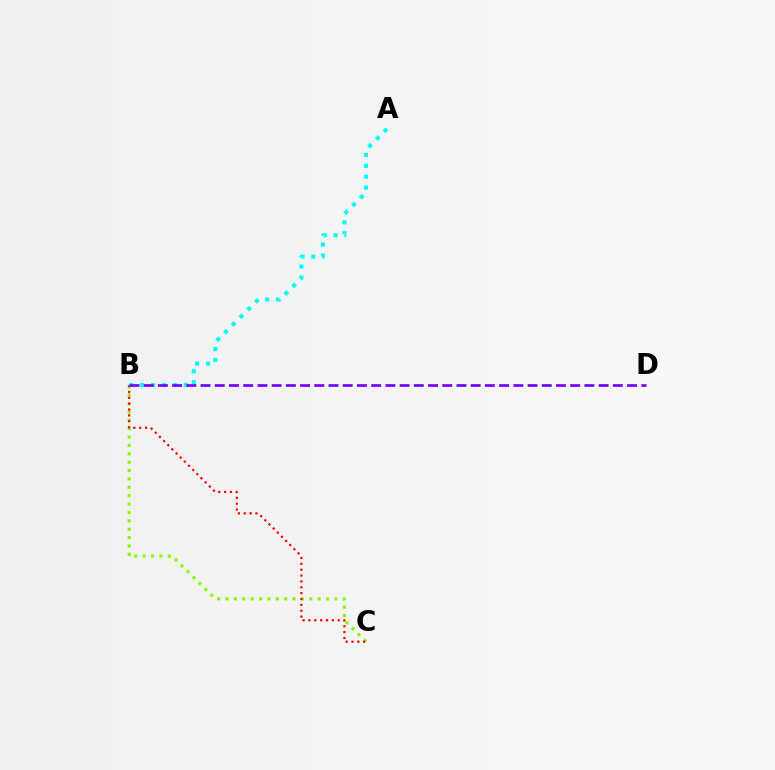{('B', 'C'): [{'color': '#84ff00', 'line_style': 'dotted', 'thickness': 2.28}, {'color': '#ff0000', 'line_style': 'dotted', 'thickness': 1.59}], ('A', 'B'): [{'color': '#00fff6', 'line_style': 'dotted', 'thickness': 2.96}], ('B', 'D'): [{'color': '#7200ff', 'line_style': 'dashed', 'thickness': 1.93}]}